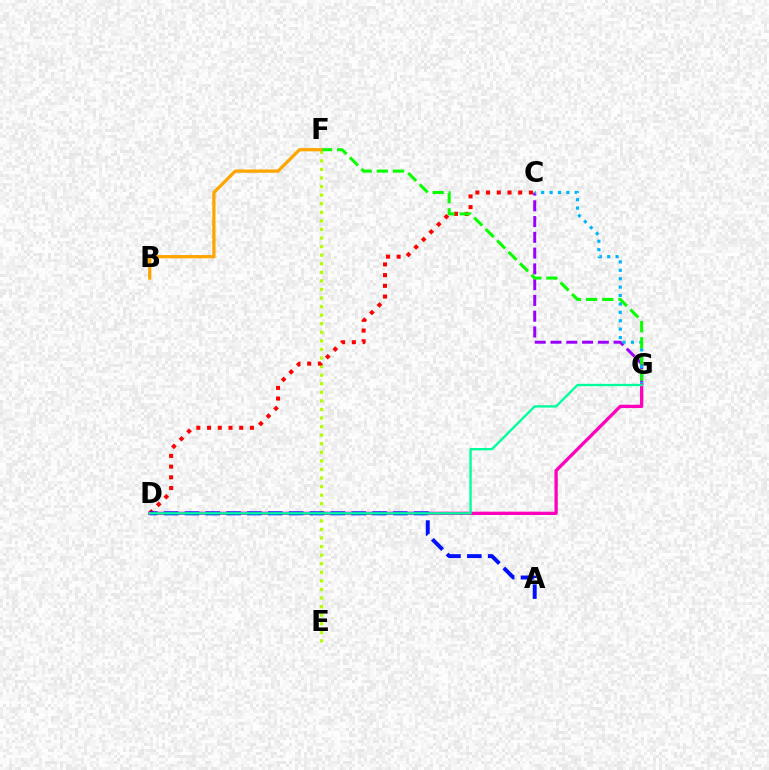{('E', 'F'): [{'color': '#b3ff00', 'line_style': 'dotted', 'thickness': 2.33}], ('C', 'G'): [{'color': '#9b00ff', 'line_style': 'dashed', 'thickness': 2.14}, {'color': '#00b5ff', 'line_style': 'dotted', 'thickness': 2.28}], ('C', 'D'): [{'color': '#ff0000', 'line_style': 'dotted', 'thickness': 2.91}], ('F', 'G'): [{'color': '#08ff00', 'line_style': 'dashed', 'thickness': 2.2}], ('D', 'G'): [{'color': '#ff00bd', 'line_style': 'solid', 'thickness': 2.38}, {'color': '#00ff9d', 'line_style': 'solid', 'thickness': 1.7}], ('B', 'F'): [{'color': '#ffa500', 'line_style': 'solid', 'thickness': 2.33}], ('A', 'D'): [{'color': '#0010ff', 'line_style': 'dashed', 'thickness': 2.83}]}